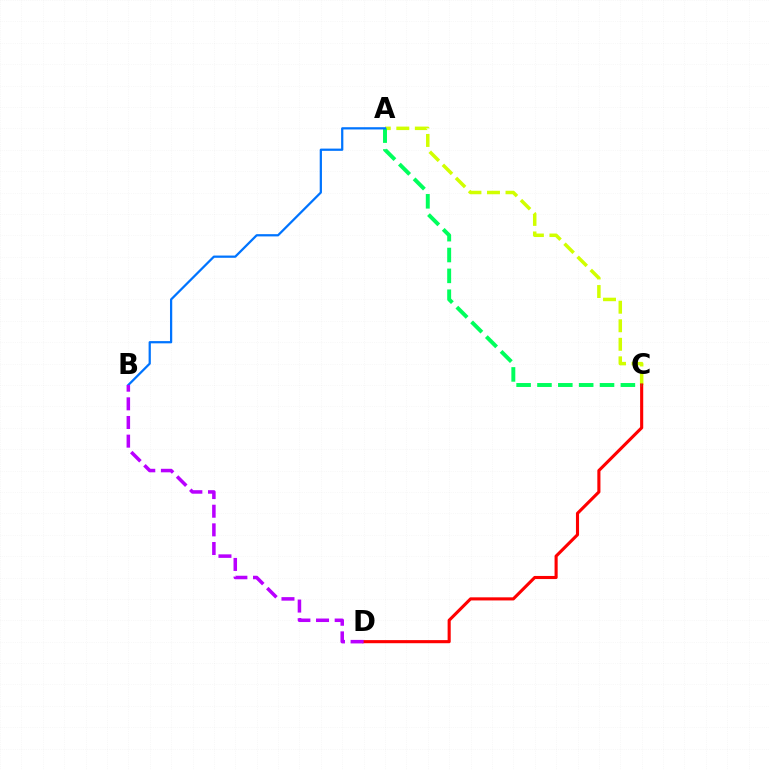{('A', 'C'): [{'color': '#d1ff00', 'line_style': 'dashed', 'thickness': 2.52}, {'color': '#00ff5c', 'line_style': 'dashed', 'thickness': 2.83}], ('C', 'D'): [{'color': '#ff0000', 'line_style': 'solid', 'thickness': 2.23}], ('A', 'B'): [{'color': '#0074ff', 'line_style': 'solid', 'thickness': 1.62}], ('B', 'D'): [{'color': '#b900ff', 'line_style': 'dashed', 'thickness': 2.53}]}